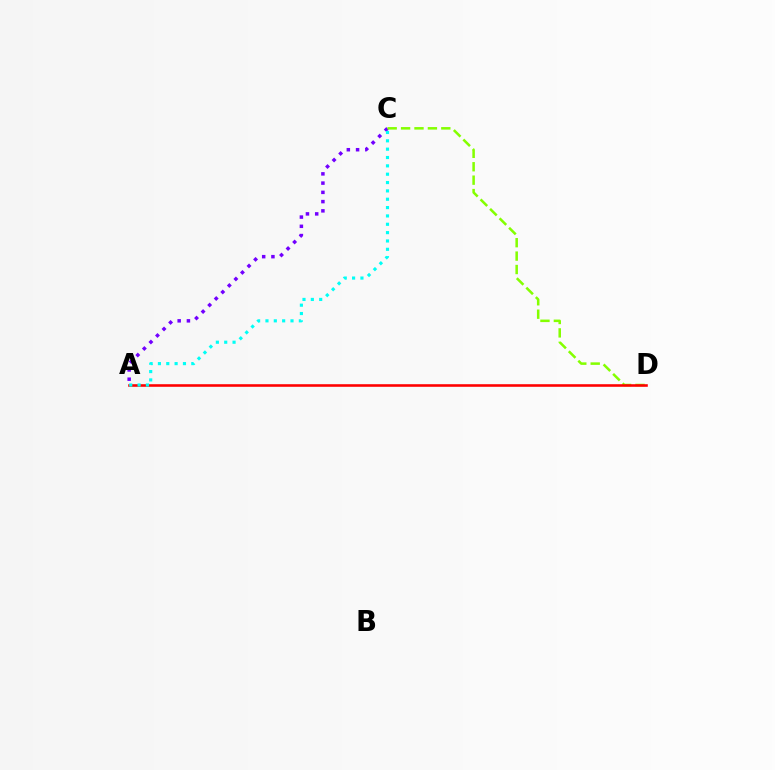{('A', 'C'): [{'color': '#7200ff', 'line_style': 'dotted', 'thickness': 2.51}, {'color': '#00fff6', 'line_style': 'dotted', 'thickness': 2.27}], ('C', 'D'): [{'color': '#84ff00', 'line_style': 'dashed', 'thickness': 1.82}], ('A', 'D'): [{'color': '#ff0000', 'line_style': 'solid', 'thickness': 1.86}]}